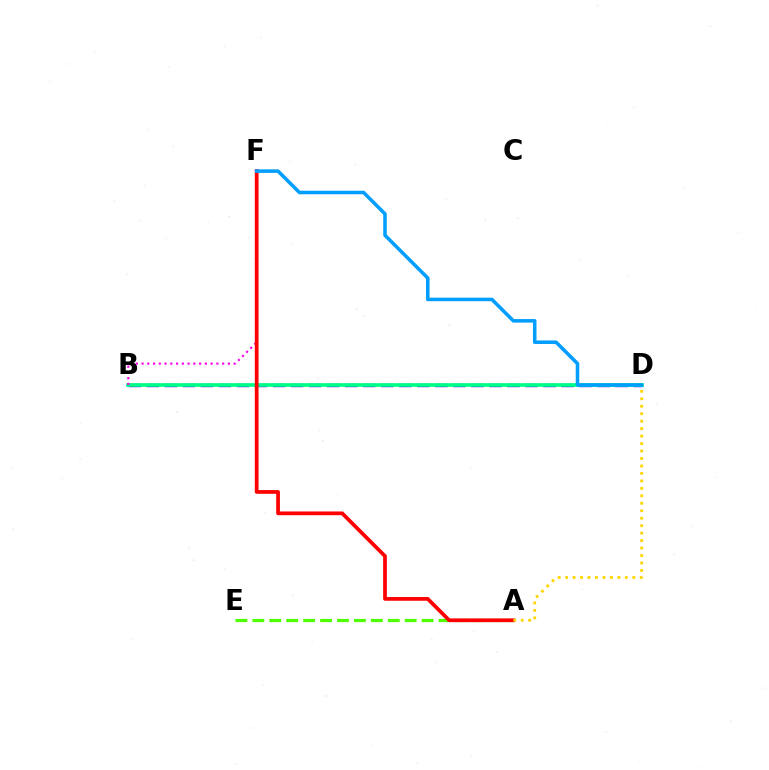{('B', 'D'): [{'color': '#3700ff', 'line_style': 'dashed', 'thickness': 2.45}, {'color': '#00ff86', 'line_style': 'solid', 'thickness': 2.64}], ('A', 'E'): [{'color': '#4fff00', 'line_style': 'dashed', 'thickness': 2.3}], ('B', 'F'): [{'color': '#ff00ed', 'line_style': 'dotted', 'thickness': 1.56}], ('A', 'F'): [{'color': '#ff0000', 'line_style': 'solid', 'thickness': 2.69}], ('A', 'D'): [{'color': '#ffd500', 'line_style': 'dotted', 'thickness': 2.03}], ('D', 'F'): [{'color': '#009eff', 'line_style': 'solid', 'thickness': 2.55}]}